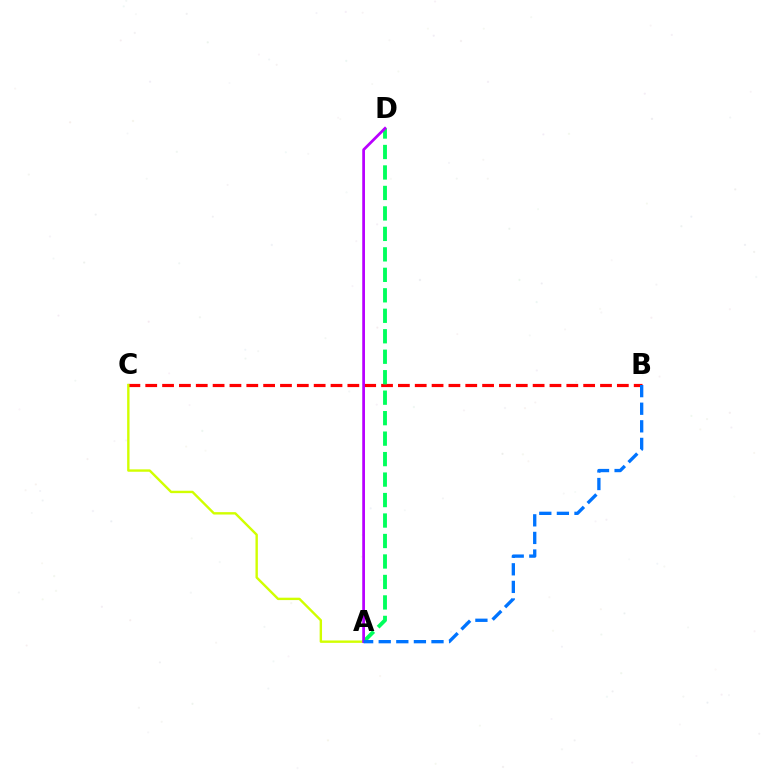{('B', 'C'): [{'color': '#ff0000', 'line_style': 'dashed', 'thickness': 2.29}], ('A', 'C'): [{'color': '#d1ff00', 'line_style': 'solid', 'thickness': 1.73}], ('A', 'D'): [{'color': '#00ff5c', 'line_style': 'dashed', 'thickness': 2.78}, {'color': '#b900ff', 'line_style': 'solid', 'thickness': 1.97}], ('A', 'B'): [{'color': '#0074ff', 'line_style': 'dashed', 'thickness': 2.39}]}